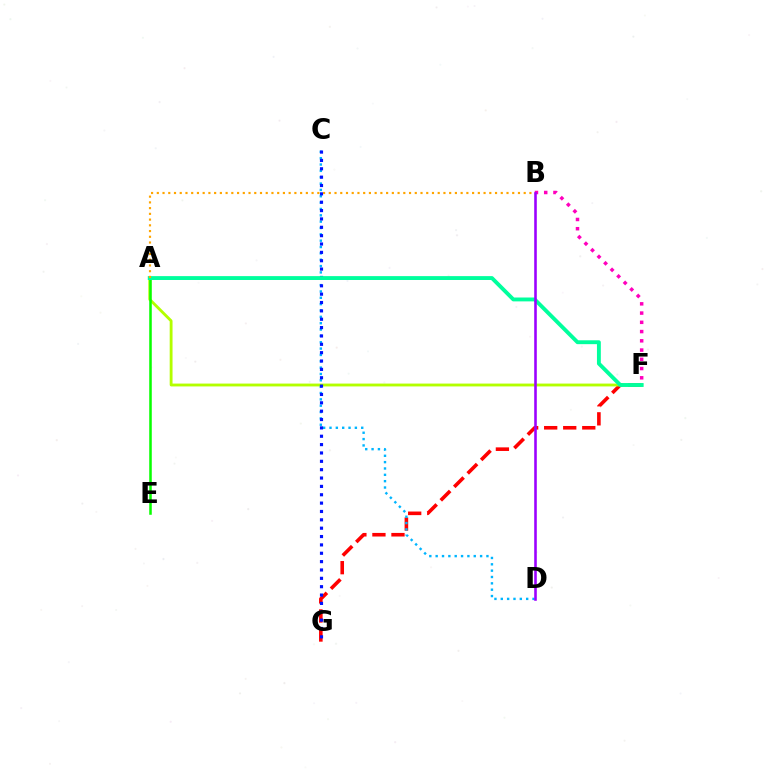{('F', 'G'): [{'color': '#ff0000', 'line_style': 'dashed', 'thickness': 2.59}], ('A', 'F'): [{'color': '#b3ff00', 'line_style': 'solid', 'thickness': 2.05}, {'color': '#00ff9d', 'line_style': 'solid', 'thickness': 2.79}], ('B', 'F'): [{'color': '#ff00bd', 'line_style': 'dotted', 'thickness': 2.51}], ('C', 'D'): [{'color': '#00b5ff', 'line_style': 'dotted', 'thickness': 1.72}], ('A', 'E'): [{'color': '#08ff00', 'line_style': 'solid', 'thickness': 1.82}], ('C', 'G'): [{'color': '#0010ff', 'line_style': 'dotted', 'thickness': 2.27}], ('A', 'B'): [{'color': '#ffa500', 'line_style': 'dotted', 'thickness': 1.56}], ('B', 'D'): [{'color': '#9b00ff', 'line_style': 'solid', 'thickness': 1.86}]}